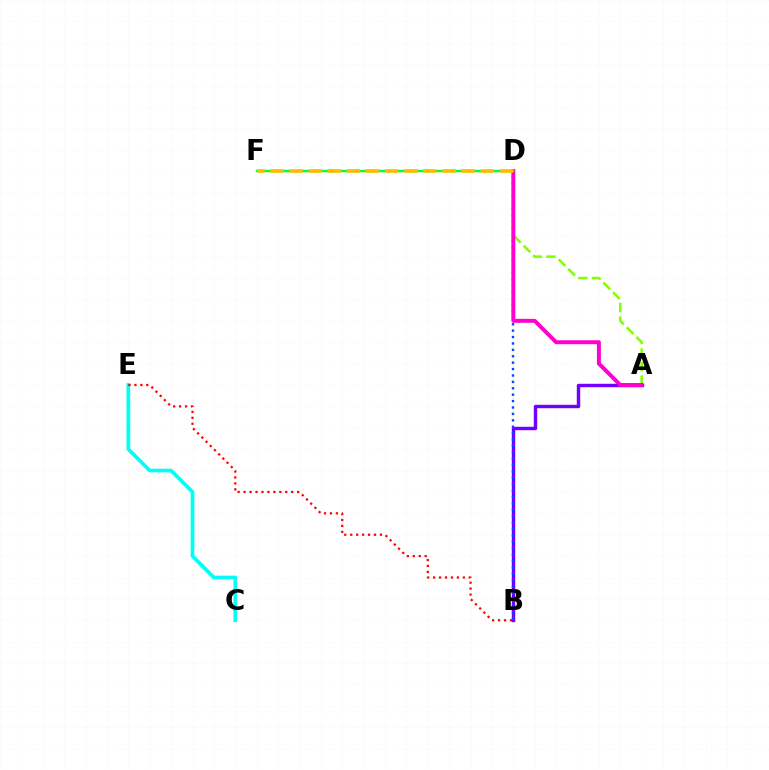{('C', 'E'): [{'color': '#00fff6', 'line_style': 'solid', 'thickness': 2.68}], ('A', 'B'): [{'color': '#7200ff', 'line_style': 'solid', 'thickness': 2.47}], ('B', 'D'): [{'color': '#004bff', 'line_style': 'dotted', 'thickness': 1.74}], ('A', 'D'): [{'color': '#84ff00', 'line_style': 'dashed', 'thickness': 1.85}, {'color': '#ff00cf', 'line_style': 'solid', 'thickness': 2.85}], ('D', 'F'): [{'color': '#00ff39', 'line_style': 'solid', 'thickness': 1.73}, {'color': '#ffbd00', 'line_style': 'dashed', 'thickness': 2.6}], ('B', 'E'): [{'color': '#ff0000', 'line_style': 'dotted', 'thickness': 1.62}]}